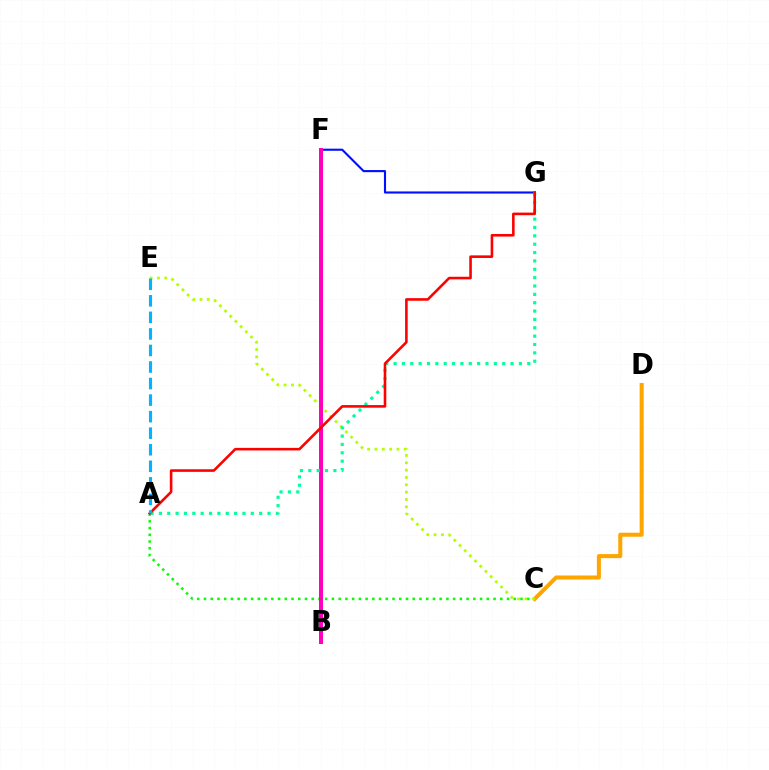{('A', 'C'): [{'color': '#08ff00', 'line_style': 'dotted', 'thickness': 1.83}], ('F', 'G'): [{'color': '#0010ff', 'line_style': 'solid', 'thickness': 1.52}], ('C', 'D'): [{'color': '#ffa500', 'line_style': 'solid', 'thickness': 2.9}], ('B', 'F'): [{'color': '#9b00ff', 'line_style': 'solid', 'thickness': 1.82}, {'color': '#ff00bd', 'line_style': 'solid', 'thickness': 2.87}], ('C', 'E'): [{'color': '#b3ff00', 'line_style': 'dotted', 'thickness': 1.99}], ('A', 'G'): [{'color': '#00ff9d', 'line_style': 'dotted', 'thickness': 2.27}, {'color': '#ff0000', 'line_style': 'solid', 'thickness': 1.87}], ('A', 'E'): [{'color': '#00b5ff', 'line_style': 'dashed', 'thickness': 2.25}]}